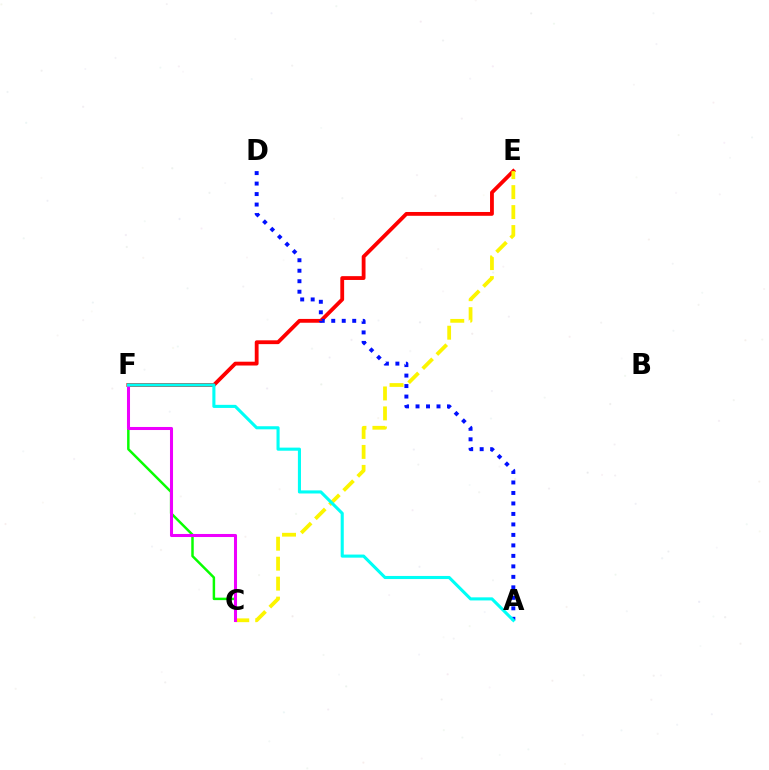{('E', 'F'): [{'color': '#ff0000', 'line_style': 'solid', 'thickness': 2.75}], ('A', 'D'): [{'color': '#0010ff', 'line_style': 'dotted', 'thickness': 2.85}], ('C', 'E'): [{'color': '#fcf500', 'line_style': 'dashed', 'thickness': 2.71}], ('C', 'F'): [{'color': '#08ff00', 'line_style': 'solid', 'thickness': 1.78}, {'color': '#ee00ff', 'line_style': 'solid', 'thickness': 2.2}], ('A', 'F'): [{'color': '#00fff6', 'line_style': 'solid', 'thickness': 2.23}]}